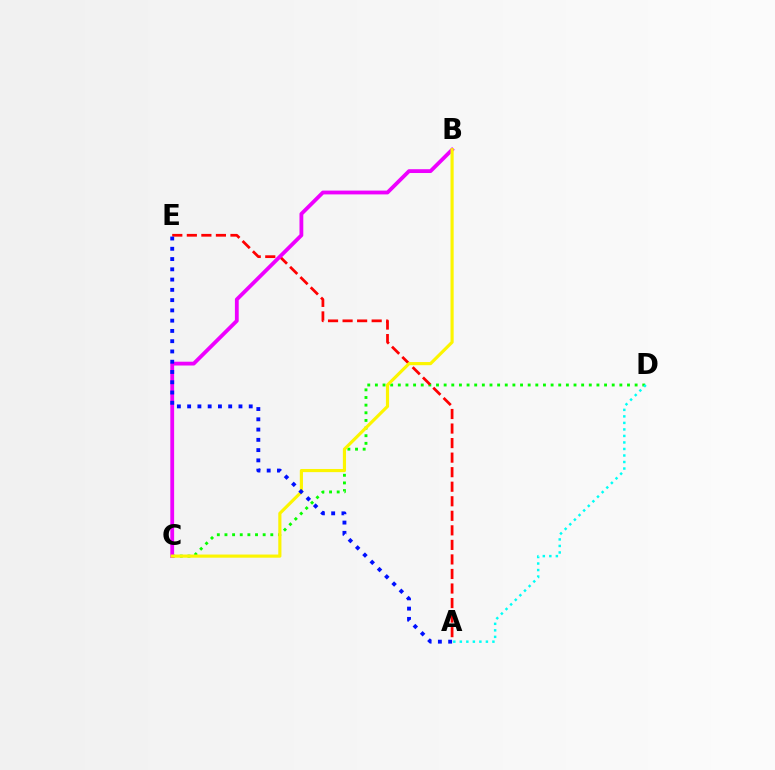{('C', 'D'): [{'color': '#08ff00', 'line_style': 'dotted', 'thickness': 2.08}], ('A', 'E'): [{'color': '#ff0000', 'line_style': 'dashed', 'thickness': 1.98}, {'color': '#0010ff', 'line_style': 'dotted', 'thickness': 2.79}], ('B', 'C'): [{'color': '#ee00ff', 'line_style': 'solid', 'thickness': 2.74}, {'color': '#fcf500', 'line_style': 'solid', 'thickness': 2.27}], ('A', 'D'): [{'color': '#00fff6', 'line_style': 'dotted', 'thickness': 1.77}]}